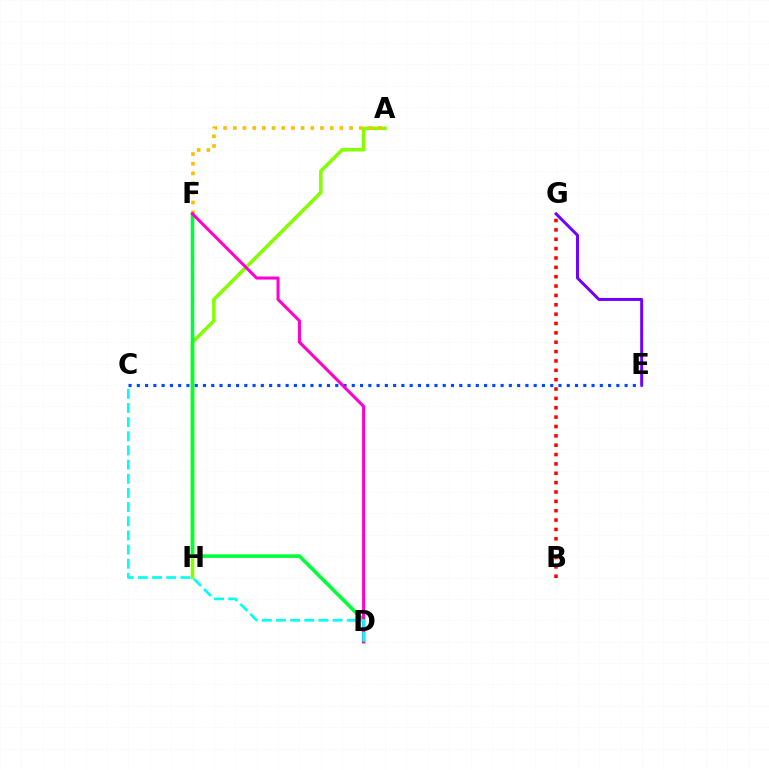{('E', 'G'): [{'color': '#7200ff', 'line_style': 'solid', 'thickness': 2.14}], ('A', 'H'): [{'color': '#84ff00', 'line_style': 'solid', 'thickness': 2.54}], ('C', 'E'): [{'color': '#004bff', 'line_style': 'dotted', 'thickness': 2.25}], ('A', 'F'): [{'color': '#ffbd00', 'line_style': 'dotted', 'thickness': 2.63}], ('D', 'F'): [{'color': '#00ff39', 'line_style': 'solid', 'thickness': 2.57}, {'color': '#ff00cf', 'line_style': 'solid', 'thickness': 2.18}], ('B', 'G'): [{'color': '#ff0000', 'line_style': 'dotted', 'thickness': 2.54}], ('C', 'D'): [{'color': '#00fff6', 'line_style': 'dashed', 'thickness': 1.92}]}